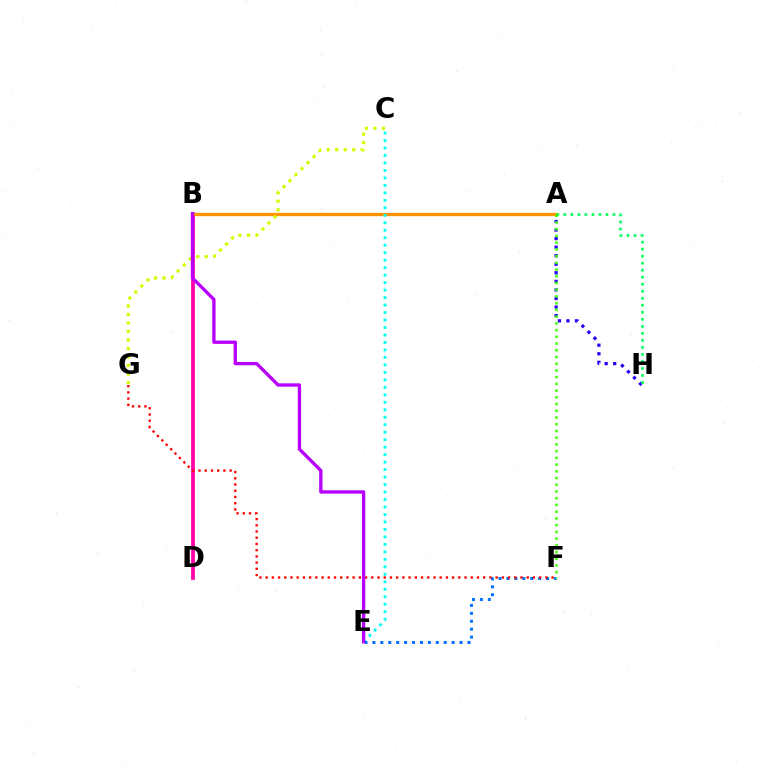{('B', 'D'): [{'color': '#ff00ac', 'line_style': 'solid', 'thickness': 2.71}], ('A', 'H'): [{'color': '#2500ff', 'line_style': 'dotted', 'thickness': 2.32}, {'color': '#00ff5c', 'line_style': 'dotted', 'thickness': 1.91}], ('A', 'B'): [{'color': '#ff9400', 'line_style': 'solid', 'thickness': 2.42}], ('C', 'E'): [{'color': '#00fff6', 'line_style': 'dotted', 'thickness': 2.03}], ('E', 'F'): [{'color': '#0074ff', 'line_style': 'dotted', 'thickness': 2.15}], ('F', 'G'): [{'color': '#ff0000', 'line_style': 'dotted', 'thickness': 1.69}], ('C', 'G'): [{'color': '#d1ff00', 'line_style': 'dotted', 'thickness': 2.31}], ('A', 'F'): [{'color': '#3dff00', 'line_style': 'dotted', 'thickness': 1.83}], ('B', 'E'): [{'color': '#b900ff', 'line_style': 'solid', 'thickness': 2.39}]}